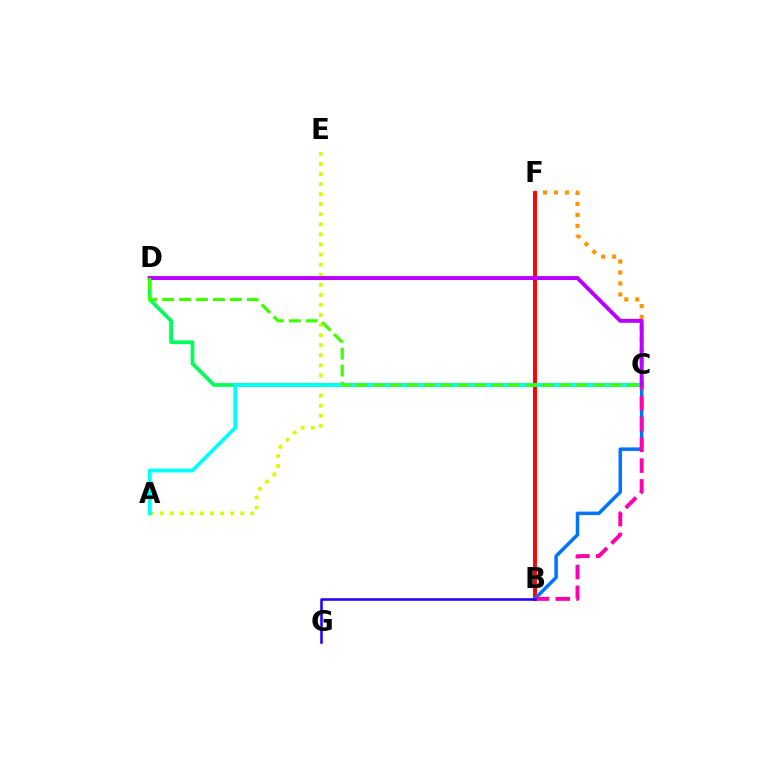{('C', 'D'): [{'color': '#00ff5c', 'line_style': 'solid', 'thickness': 2.71}, {'color': '#b900ff', 'line_style': 'solid', 'thickness': 2.84}, {'color': '#3dff00', 'line_style': 'dashed', 'thickness': 2.3}], ('C', 'F'): [{'color': '#ff9400', 'line_style': 'dotted', 'thickness': 2.98}], ('B', 'F'): [{'color': '#ff0000', 'line_style': 'solid', 'thickness': 2.81}], ('B', 'C'): [{'color': '#0074ff', 'line_style': 'solid', 'thickness': 2.52}, {'color': '#ff00ac', 'line_style': 'dashed', 'thickness': 2.82}], ('B', 'G'): [{'color': '#2500ff', 'line_style': 'solid', 'thickness': 1.84}], ('A', 'E'): [{'color': '#d1ff00', 'line_style': 'dotted', 'thickness': 2.74}], ('A', 'C'): [{'color': '#00fff6', 'line_style': 'solid', 'thickness': 2.75}]}